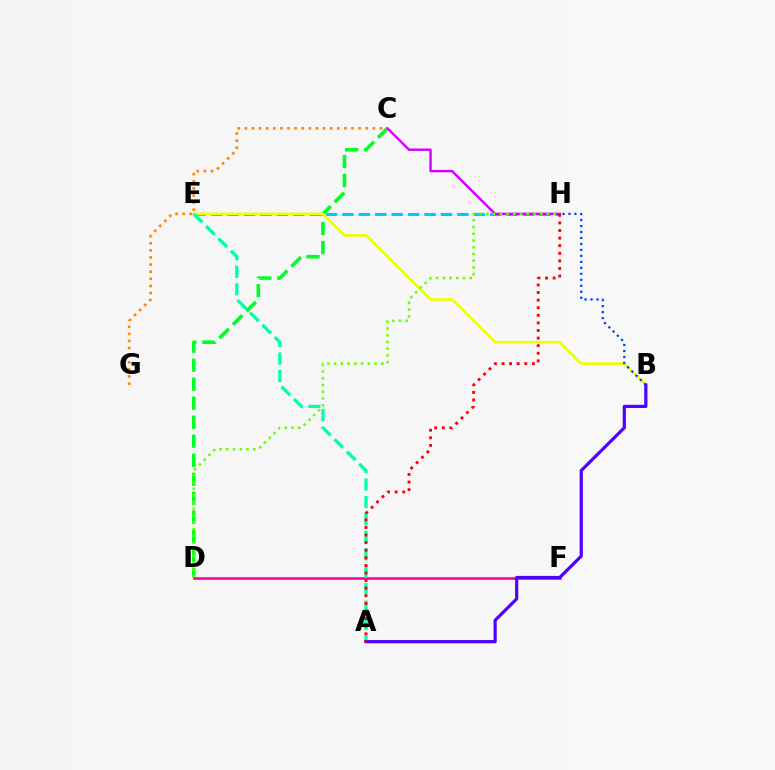{('E', 'H'): [{'color': '#00c7ff', 'line_style': 'dashed', 'thickness': 2.23}], ('C', 'D'): [{'color': '#00ff27', 'line_style': 'dashed', 'thickness': 2.58}], ('C', 'H'): [{'color': '#d600ff', 'line_style': 'solid', 'thickness': 1.76}], ('D', 'F'): [{'color': '#ff00a0', 'line_style': 'solid', 'thickness': 1.87}], ('B', 'E'): [{'color': '#eeff00', 'line_style': 'solid', 'thickness': 1.89}], ('A', 'E'): [{'color': '#00ffaf', 'line_style': 'dashed', 'thickness': 2.37}], ('A', 'B'): [{'color': '#4f00ff', 'line_style': 'solid', 'thickness': 2.3}], ('C', 'G'): [{'color': '#ff8800', 'line_style': 'dotted', 'thickness': 1.93}], ('B', 'H'): [{'color': '#003fff', 'line_style': 'dotted', 'thickness': 1.62}], ('A', 'H'): [{'color': '#ff0000', 'line_style': 'dotted', 'thickness': 2.06}], ('D', 'H'): [{'color': '#66ff00', 'line_style': 'dotted', 'thickness': 1.83}]}